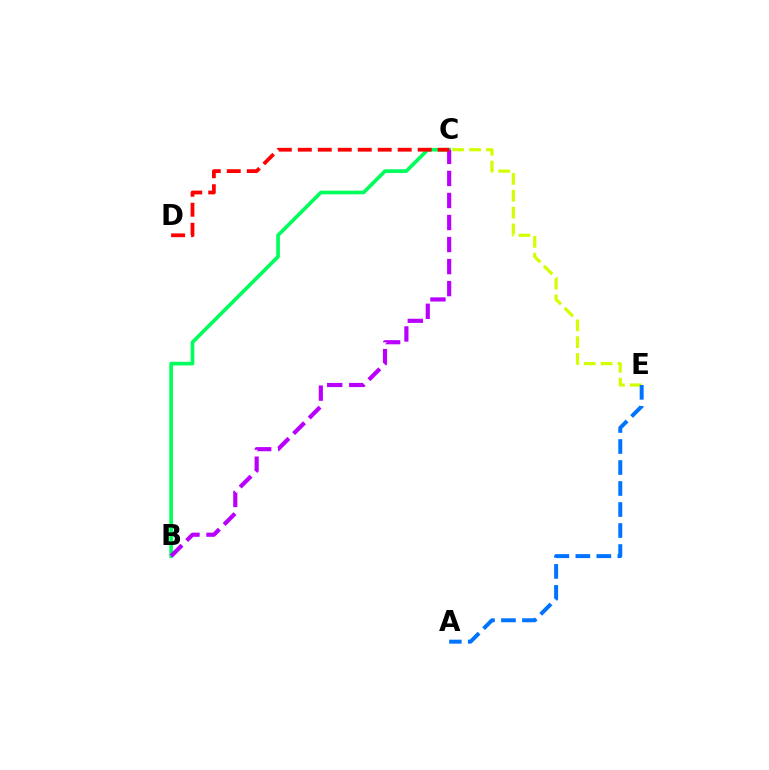{('B', 'C'): [{'color': '#00ff5c', 'line_style': 'solid', 'thickness': 2.63}, {'color': '#b900ff', 'line_style': 'dashed', 'thickness': 2.99}], ('C', 'D'): [{'color': '#ff0000', 'line_style': 'dashed', 'thickness': 2.71}], ('C', 'E'): [{'color': '#d1ff00', 'line_style': 'dashed', 'thickness': 2.29}], ('A', 'E'): [{'color': '#0074ff', 'line_style': 'dashed', 'thickness': 2.85}]}